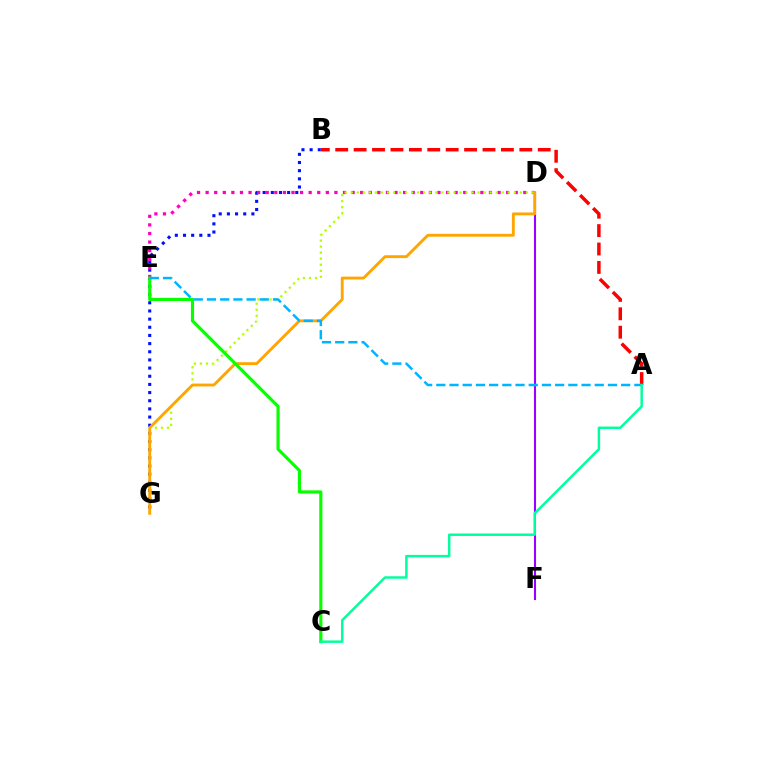{('B', 'G'): [{'color': '#0010ff', 'line_style': 'dotted', 'thickness': 2.22}], ('D', 'F'): [{'color': '#9b00ff', 'line_style': 'solid', 'thickness': 1.5}], ('D', 'E'): [{'color': '#ff00bd', 'line_style': 'dotted', 'thickness': 2.33}], ('A', 'B'): [{'color': '#ff0000', 'line_style': 'dashed', 'thickness': 2.5}], ('D', 'G'): [{'color': '#b3ff00', 'line_style': 'dotted', 'thickness': 1.64}, {'color': '#ffa500', 'line_style': 'solid', 'thickness': 2.06}], ('C', 'E'): [{'color': '#08ff00', 'line_style': 'solid', 'thickness': 2.27}], ('A', 'E'): [{'color': '#00b5ff', 'line_style': 'dashed', 'thickness': 1.79}], ('A', 'C'): [{'color': '#00ff9d', 'line_style': 'solid', 'thickness': 1.77}]}